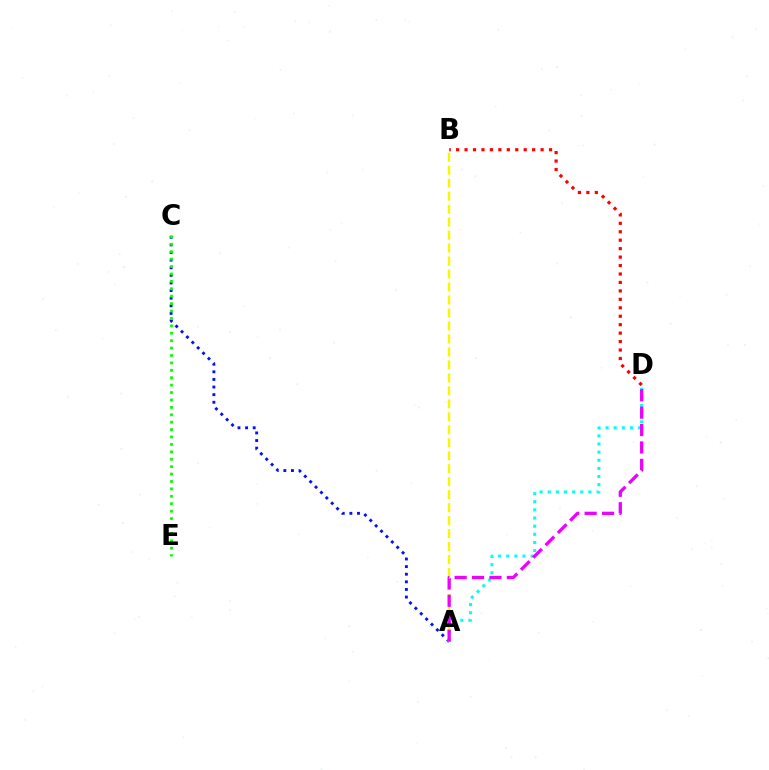{('A', 'C'): [{'color': '#0010ff', 'line_style': 'dotted', 'thickness': 2.07}], ('A', 'B'): [{'color': '#fcf500', 'line_style': 'dashed', 'thickness': 1.76}], ('A', 'D'): [{'color': '#00fff6', 'line_style': 'dotted', 'thickness': 2.21}, {'color': '#ee00ff', 'line_style': 'dashed', 'thickness': 2.36}], ('C', 'E'): [{'color': '#08ff00', 'line_style': 'dotted', 'thickness': 2.01}], ('B', 'D'): [{'color': '#ff0000', 'line_style': 'dotted', 'thickness': 2.3}]}